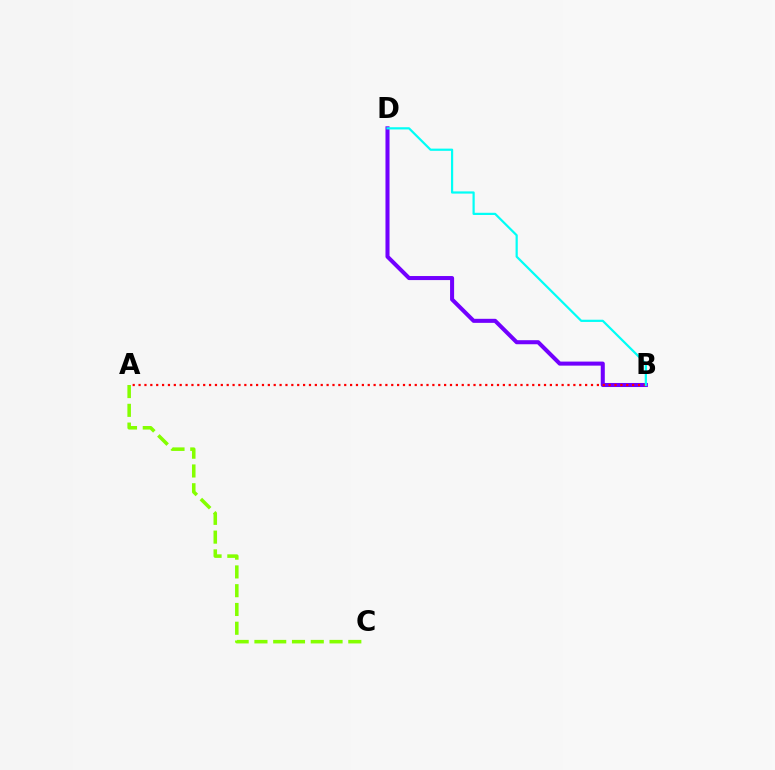{('A', 'C'): [{'color': '#84ff00', 'line_style': 'dashed', 'thickness': 2.55}], ('B', 'D'): [{'color': '#7200ff', 'line_style': 'solid', 'thickness': 2.91}, {'color': '#00fff6', 'line_style': 'solid', 'thickness': 1.59}], ('A', 'B'): [{'color': '#ff0000', 'line_style': 'dotted', 'thickness': 1.6}]}